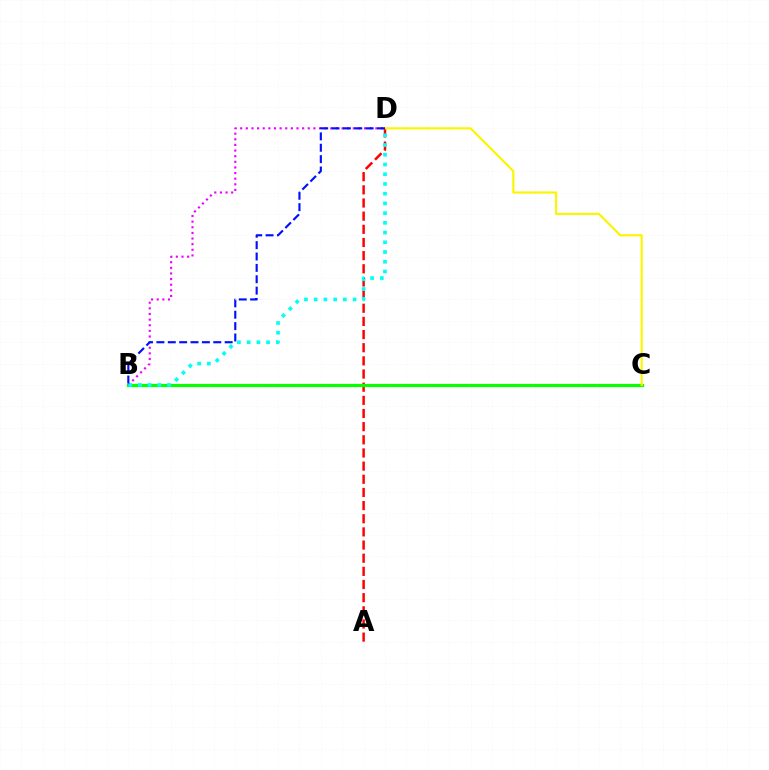{('A', 'D'): [{'color': '#ff0000', 'line_style': 'dashed', 'thickness': 1.79}], ('B', 'C'): [{'color': '#08ff00', 'line_style': 'solid', 'thickness': 2.3}], ('B', 'D'): [{'color': '#ee00ff', 'line_style': 'dotted', 'thickness': 1.53}, {'color': '#00fff6', 'line_style': 'dotted', 'thickness': 2.64}, {'color': '#0010ff', 'line_style': 'dashed', 'thickness': 1.55}], ('C', 'D'): [{'color': '#fcf500', 'line_style': 'solid', 'thickness': 1.56}]}